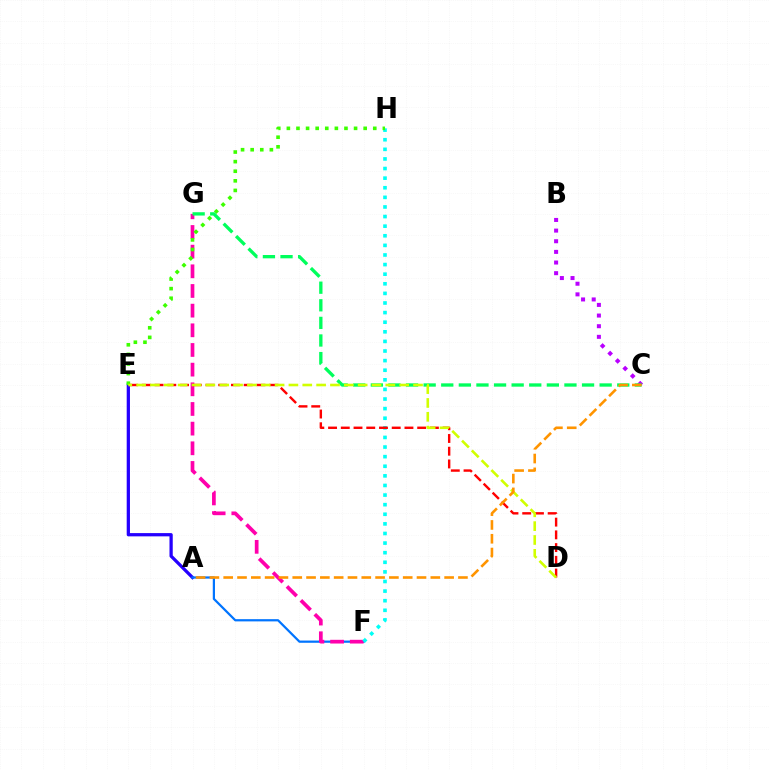{('B', 'C'): [{'color': '#b900ff', 'line_style': 'dotted', 'thickness': 2.89}], ('A', 'E'): [{'color': '#2500ff', 'line_style': 'solid', 'thickness': 2.35}], ('A', 'F'): [{'color': '#0074ff', 'line_style': 'solid', 'thickness': 1.6}], ('F', 'G'): [{'color': '#ff00ac', 'line_style': 'dashed', 'thickness': 2.67}], ('F', 'H'): [{'color': '#00fff6', 'line_style': 'dotted', 'thickness': 2.61}], ('E', 'H'): [{'color': '#3dff00', 'line_style': 'dotted', 'thickness': 2.61}], ('C', 'G'): [{'color': '#00ff5c', 'line_style': 'dashed', 'thickness': 2.39}], ('D', 'E'): [{'color': '#ff0000', 'line_style': 'dashed', 'thickness': 1.73}, {'color': '#d1ff00', 'line_style': 'dashed', 'thickness': 1.88}], ('A', 'C'): [{'color': '#ff9400', 'line_style': 'dashed', 'thickness': 1.88}]}